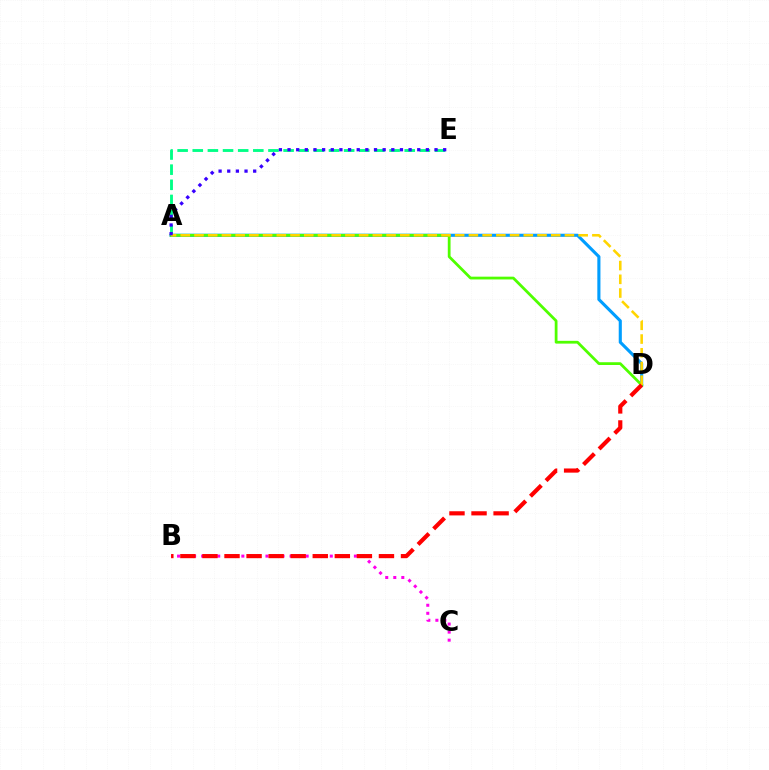{('A', 'E'): [{'color': '#00ff86', 'line_style': 'dashed', 'thickness': 2.06}, {'color': '#3700ff', 'line_style': 'dotted', 'thickness': 2.35}], ('A', 'D'): [{'color': '#009eff', 'line_style': 'solid', 'thickness': 2.24}, {'color': '#4fff00', 'line_style': 'solid', 'thickness': 2.0}, {'color': '#ffd500', 'line_style': 'dashed', 'thickness': 1.86}], ('B', 'C'): [{'color': '#ff00ed', 'line_style': 'dotted', 'thickness': 2.18}], ('B', 'D'): [{'color': '#ff0000', 'line_style': 'dashed', 'thickness': 3.0}]}